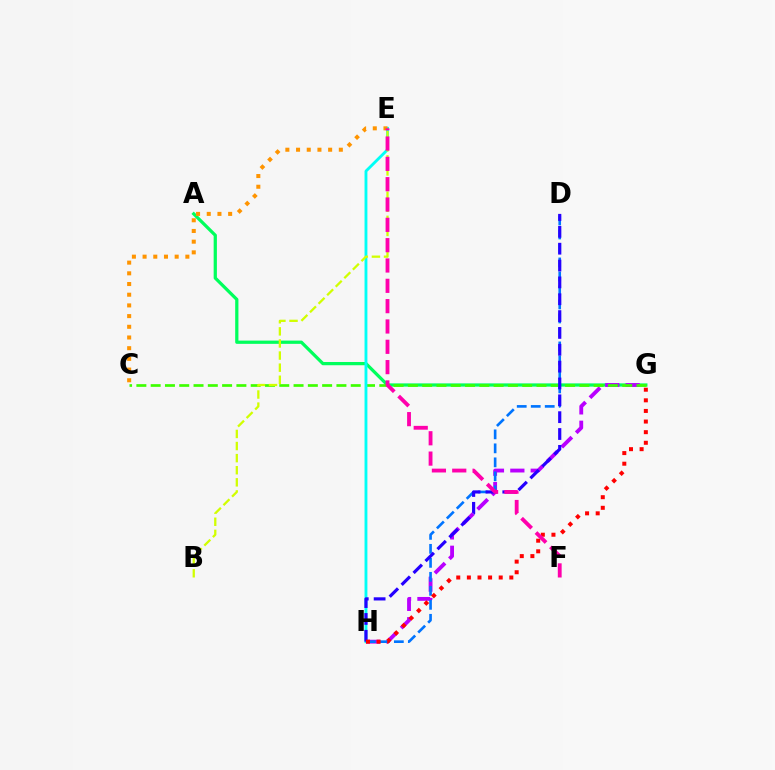{('A', 'G'): [{'color': '#00ff5c', 'line_style': 'solid', 'thickness': 2.34}], ('G', 'H'): [{'color': '#b900ff', 'line_style': 'dashed', 'thickness': 2.77}, {'color': '#ff0000', 'line_style': 'dotted', 'thickness': 2.88}], ('D', 'H'): [{'color': '#0074ff', 'line_style': 'dashed', 'thickness': 1.9}, {'color': '#2500ff', 'line_style': 'dashed', 'thickness': 2.29}], ('C', 'G'): [{'color': '#3dff00', 'line_style': 'dashed', 'thickness': 1.94}], ('E', 'H'): [{'color': '#00fff6', 'line_style': 'solid', 'thickness': 2.06}], ('C', 'E'): [{'color': '#ff9400', 'line_style': 'dotted', 'thickness': 2.91}], ('B', 'E'): [{'color': '#d1ff00', 'line_style': 'dashed', 'thickness': 1.64}], ('E', 'F'): [{'color': '#ff00ac', 'line_style': 'dashed', 'thickness': 2.76}]}